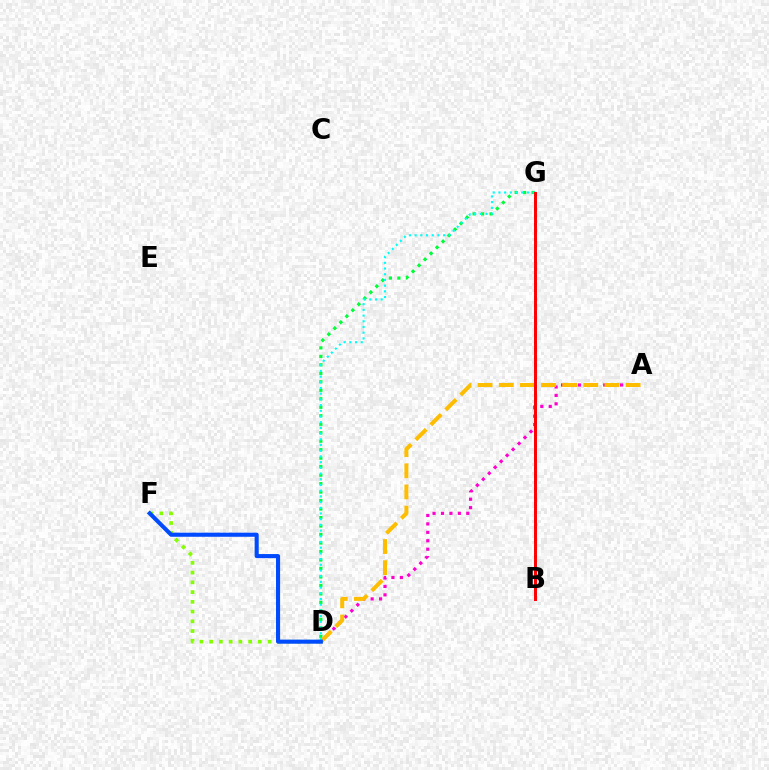{('D', 'F'): [{'color': '#84ff00', 'line_style': 'dotted', 'thickness': 2.65}, {'color': '#004bff', 'line_style': 'solid', 'thickness': 2.94}], ('D', 'G'): [{'color': '#00ff39', 'line_style': 'dotted', 'thickness': 2.31}, {'color': '#00fff6', 'line_style': 'dotted', 'thickness': 1.55}], ('A', 'D'): [{'color': '#ff00cf', 'line_style': 'dotted', 'thickness': 2.29}, {'color': '#ffbd00', 'line_style': 'dashed', 'thickness': 2.87}], ('B', 'G'): [{'color': '#7200ff', 'line_style': 'dotted', 'thickness': 2.0}, {'color': '#ff0000', 'line_style': 'solid', 'thickness': 2.13}]}